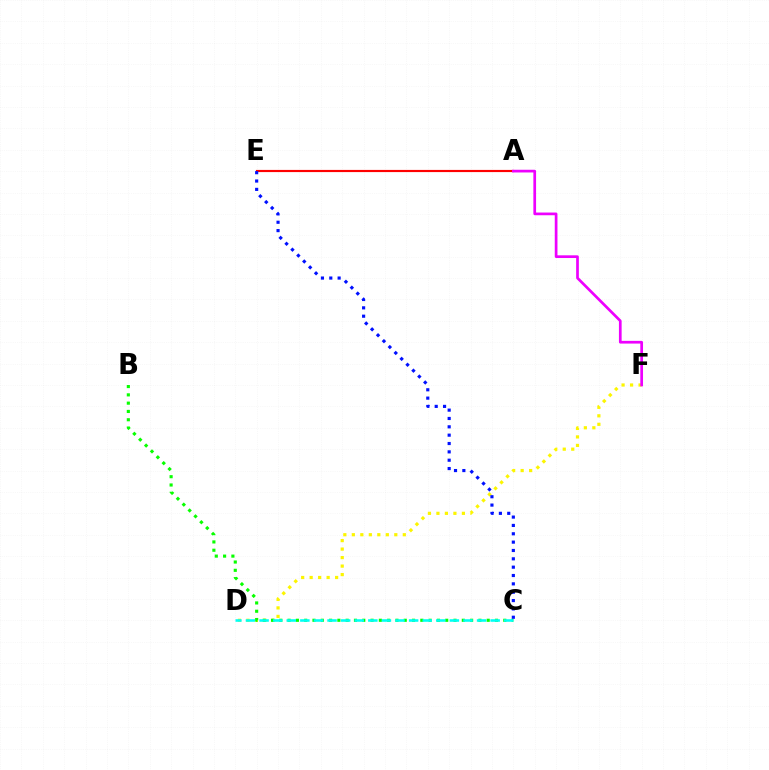{('D', 'F'): [{'color': '#fcf500', 'line_style': 'dotted', 'thickness': 2.31}], ('A', 'E'): [{'color': '#ff0000', 'line_style': 'solid', 'thickness': 1.56}], ('A', 'F'): [{'color': '#ee00ff', 'line_style': 'solid', 'thickness': 1.95}], ('B', 'C'): [{'color': '#08ff00', 'line_style': 'dotted', 'thickness': 2.25}], ('C', 'D'): [{'color': '#00fff6', 'line_style': 'dashed', 'thickness': 1.85}], ('C', 'E'): [{'color': '#0010ff', 'line_style': 'dotted', 'thickness': 2.27}]}